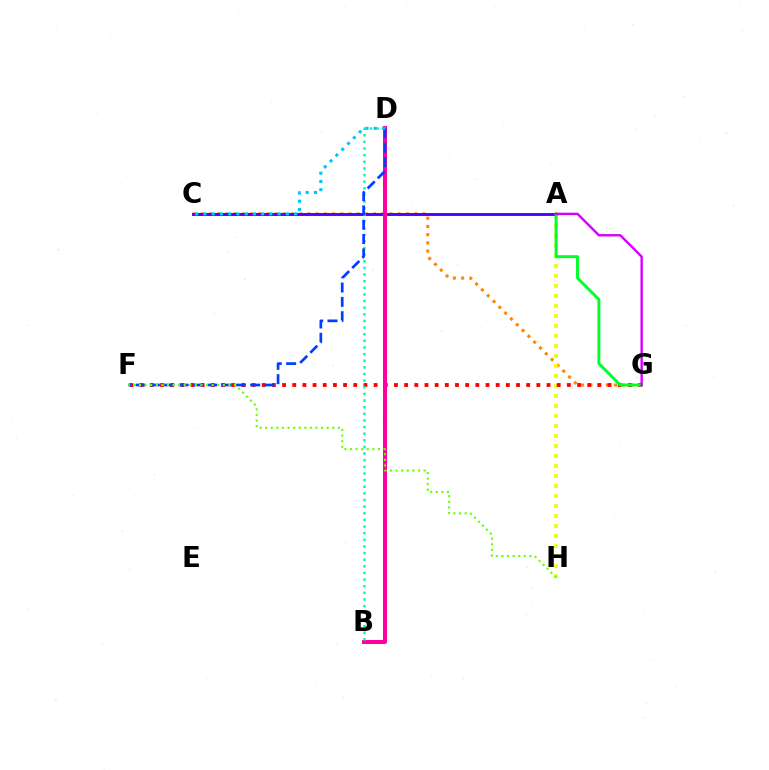{('C', 'G'): [{'color': '#ff8800', 'line_style': 'dotted', 'thickness': 2.23}], ('A', 'H'): [{'color': '#eeff00', 'line_style': 'dotted', 'thickness': 2.72}], ('F', 'G'): [{'color': '#ff0000', 'line_style': 'dotted', 'thickness': 2.76}], ('A', 'C'): [{'color': '#4f00ff', 'line_style': 'solid', 'thickness': 2.09}], ('A', 'G'): [{'color': '#00ff27', 'line_style': 'solid', 'thickness': 2.1}, {'color': '#d600ff', 'line_style': 'solid', 'thickness': 1.73}], ('B', 'D'): [{'color': '#ff00a0', 'line_style': 'solid', 'thickness': 2.9}, {'color': '#00ffaf', 'line_style': 'dotted', 'thickness': 1.8}], ('D', 'F'): [{'color': '#003fff', 'line_style': 'dashed', 'thickness': 1.95}], ('C', 'D'): [{'color': '#00c7ff', 'line_style': 'dotted', 'thickness': 2.24}], ('F', 'H'): [{'color': '#66ff00', 'line_style': 'dotted', 'thickness': 1.52}]}